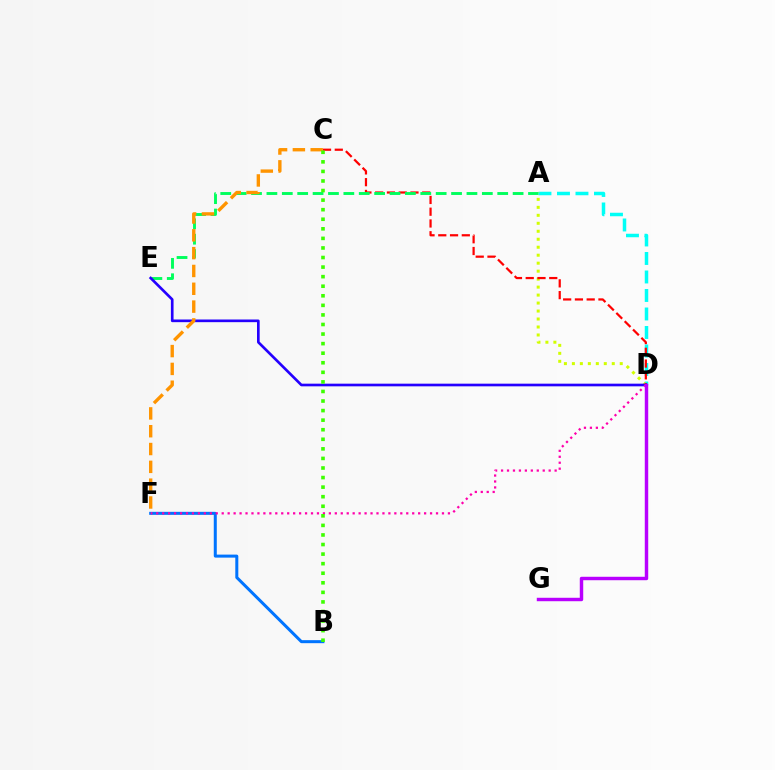{('A', 'D'): [{'color': '#00fff6', 'line_style': 'dashed', 'thickness': 2.51}, {'color': '#d1ff00', 'line_style': 'dotted', 'thickness': 2.17}], ('C', 'D'): [{'color': '#ff0000', 'line_style': 'dashed', 'thickness': 1.6}], ('B', 'F'): [{'color': '#0074ff', 'line_style': 'solid', 'thickness': 2.17}], ('A', 'E'): [{'color': '#00ff5c', 'line_style': 'dashed', 'thickness': 2.09}], ('D', 'E'): [{'color': '#2500ff', 'line_style': 'solid', 'thickness': 1.92}], ('D', 'F'): [{'color': '#ff00ac', 'line_style': 'dotted', 'thickness': 1.62}], ('C', 'F'): [{'color': '#ff9400', 'line_style': 'dashed', 'thickness': 2.42}], ('B', 'C'): [{'color': '#3dff00', 'line_style': 'dotted', 'thickness': 2.6}], ('D', 'G'): [{'color': '#b900ff', 'line_style': 'solid', 'thickness': 2.48}]}